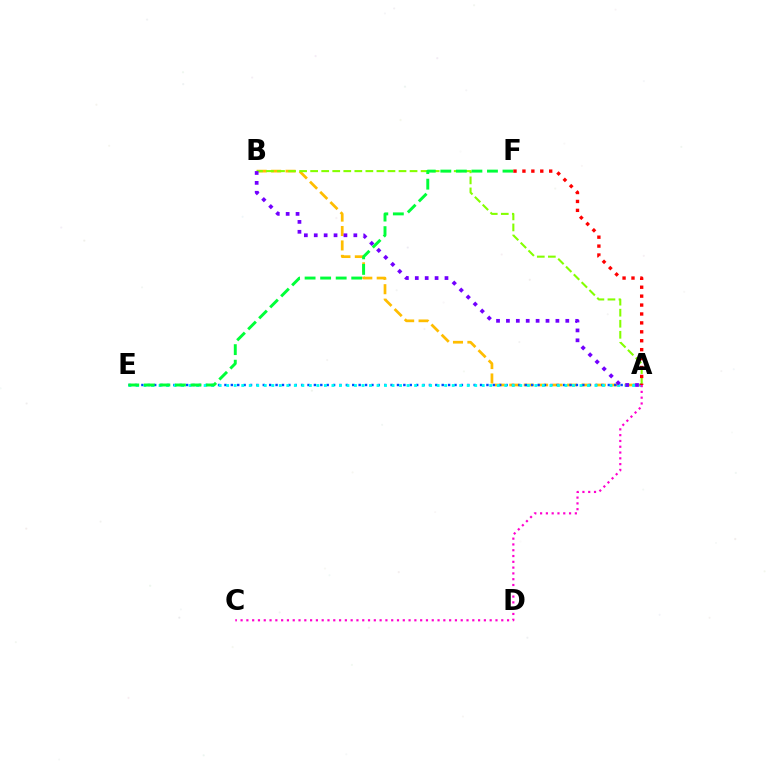{('A', 'B'): [{'color': '#ffbd00', 'line_style': 'dashed', 'thickness': 1.96}, {'color': '#84ff00', 'line_style': 'dashed', 'thickness': 1.5}, {'color': '#7200ff', 'line_style': 'dotted', 'thickness': 2.69}], ('A', 'E'): [{'color': '#004bff', 'line_style': 'dotted', 'thickness': 1.74}, {'color': '#00fff6', 'line_style': 'dotted', 'thickness': 2.04}], ('E', 'F'): [{'color': '#00ff39', 'line_style': 'dashed', 'thickness': 2.11}], ('A', 'C'): [{'color': '#ff00cf', 'line_style': 'dotted', 'thickness': 1.57}], ('A', 'F'): [{'color': '#ff0000', 'line_style': 'dotted', 'thickness': 2.42}]}